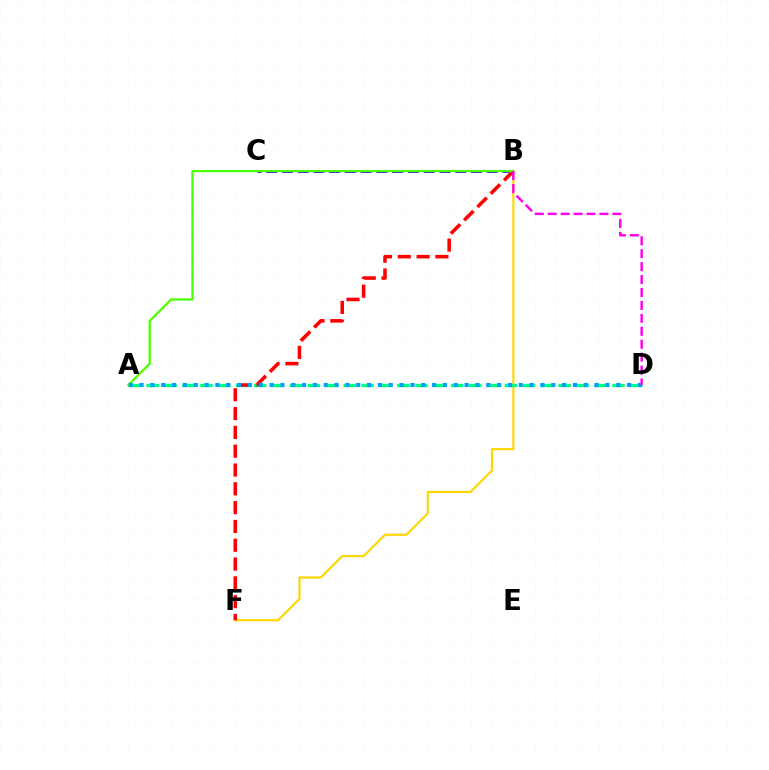{('B', 'F'): [{'color': '#ffd500', 'line_style': 'solid', 'thickness': 1.54}, {'color': '#ff0000', 'line_style': 'dashed', 'thickness': 2.55}], ('A', 'D'): [{'color': '#00ff86', 'line_style': 'dashed', 'thickness': 2.43}, {'color': '#009eff', 'line_style': 'dotted', 'thickness': 2.94}], ('B', 'C'): [{'color': '#3700ff', 'line_style': 'dashed', 'thickness': 2.14}], ('A', 'B'): [{'color': '#4fff00', 'line_style': 'solid', 'thickness': 1.65}], ('B', 'D'): [{'color': '#ff00ed', 'line_style': 'dashed', 'thickness': 1.76}]}